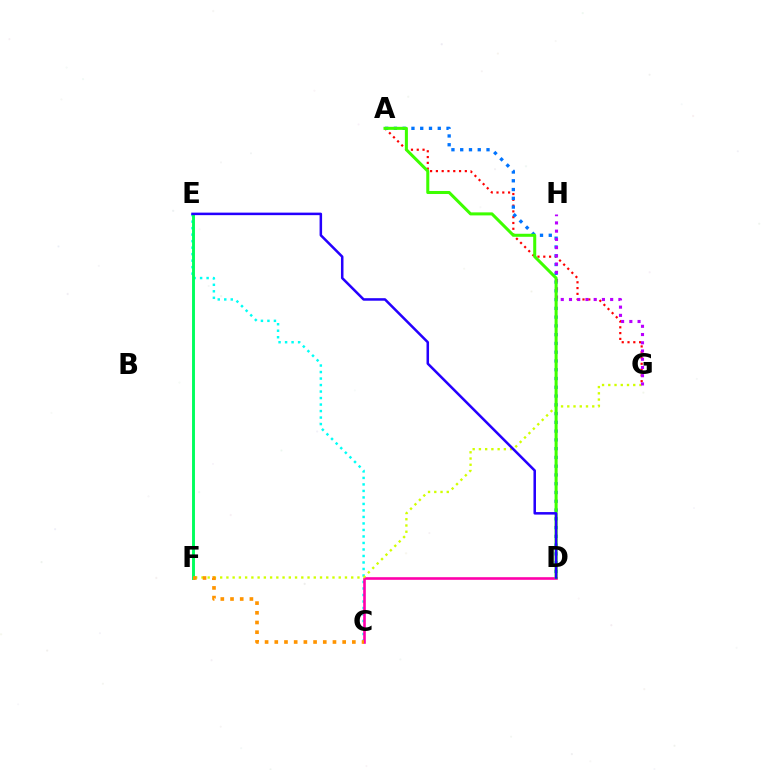{('C', 'E'): [{'color': '#00fff6', 'line_style': 'dotted', 'thickness': 1.77}], ('E', 'F'): [{'color': '#00ff5c', 'line_style': 'solid', 'thickness': 2.1}], ('C', 'D'): [{'color': '#ff00ac', 'line_style': 'solid', 'thickness': 1.89}], ('A', 'G'): [{'color': '#ff0000', 'line_style': 'dotted', 'thickness': 1.57}], ('F', 'G'): [{'color': '#d1ff00', 'line_style': 'dotted', 'thickness': 1.7}], ('A', 'D'): [{'color': '#0074ff', 'line_style': 'dotted', 'thickness': 2.38}, {'color': '#3dff00', 'line_style': 'solid', 'thickness': 2.19}], ('G', 'H'): [{'color': '#b900ff', 'line_style': 'dotted', 'thickness': 2.24}], ('D', 'E'): [{'color': '#2500ff', 'line_style': 'solid', 'thickness': 1.82}], ('C', 'F'): [{'color': '#ff9400', 'line_style': 'dotted', 'thickness': 2.63}]}